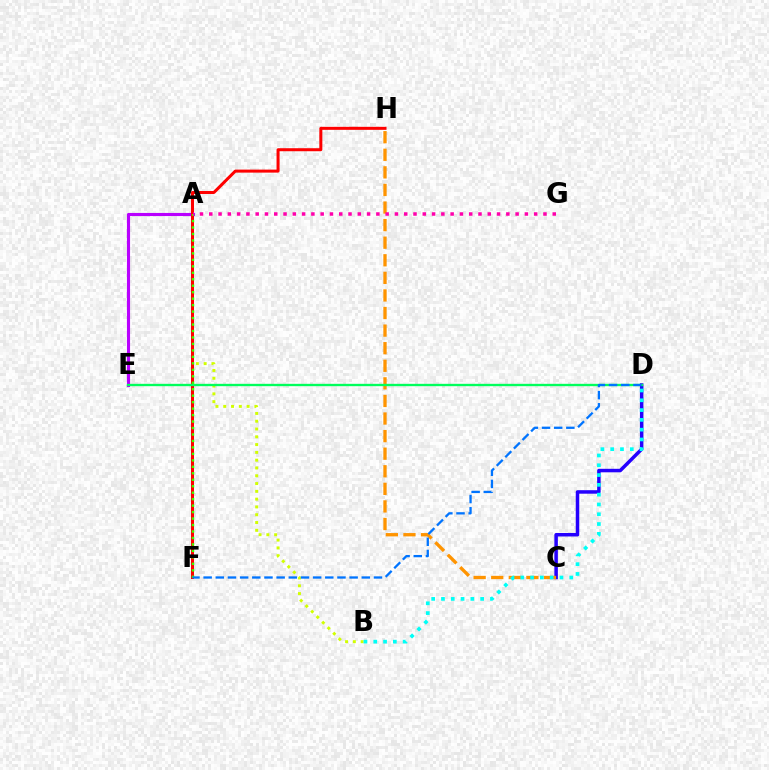{('A', 'B'): [{'color': '#d1ff00', 'line_style': 'dotted', 'thickness': 2.12}], ('C', 'D'): [{'color': '#2500ff', 'line_style': 'solid', 'thickness': 2.52}], ('A', 'E'): [{'color': '#b900ff', 'line_style': 'solid', 'thickness': 2.24}], ('F', 'H'): [{'color': '#ff0000', 'line_style': 'solid', 'thickness': 2.17}], ('C', 'H'): [{'color': '#ff9400', 'line_style': 'dashed', 'thickness': 2.39}], ('A', 'F'): [{'color': '#3dff00', 'line_style': 'dotted', 'thickness': 1.76}], ('B', 'D'): [{'color': '#00fff6', 'line_style': 'dotted', 'thickness': 2.66}], ('D', 'E'): [{'color': '#00ff5c', 'line_style': 'solid', 'thickness': 1.69}], ('A', 'G'): [{'color': '#ff00ac', 'line_style': 'dotted', 'thickness': 2.52}], ('D', 'F'): [{'color': '#0074ff', 'line_style': 'dashed', 'thickness': 1.65}]}